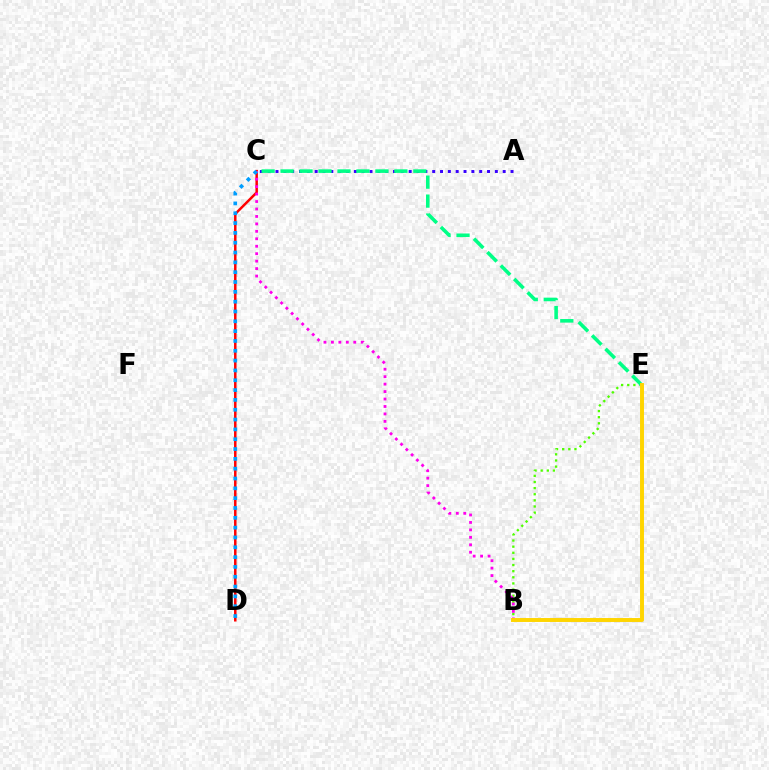{('A', 'C'): [{'color': '#3700ff', 'line_style': 'dotted', 'thickness': 2.13}], ('B', 'E'): [{'color': '#4fff00', 'line_style': 'dotted', 'thickness': 1.66}, {'color': '#ffd500', 'line_style': 'solid', 'thickness': 2.84}], ('C', 'D'): [{'color': '#ff0000', 'line_style': 'solid', 'thickness': 1.79}, {'color': '#009eff', 'line_style': 'dotted', 'thickness': 2.67}], ('B', 'C'): [{'color': '#ff00ed', 'line_style': 'dotted', 'thickness': 2.02}], ('C', 'E'): [{'color': '#00ff86', 'line_style': 'dashed', 'thickness': 2.58}]}